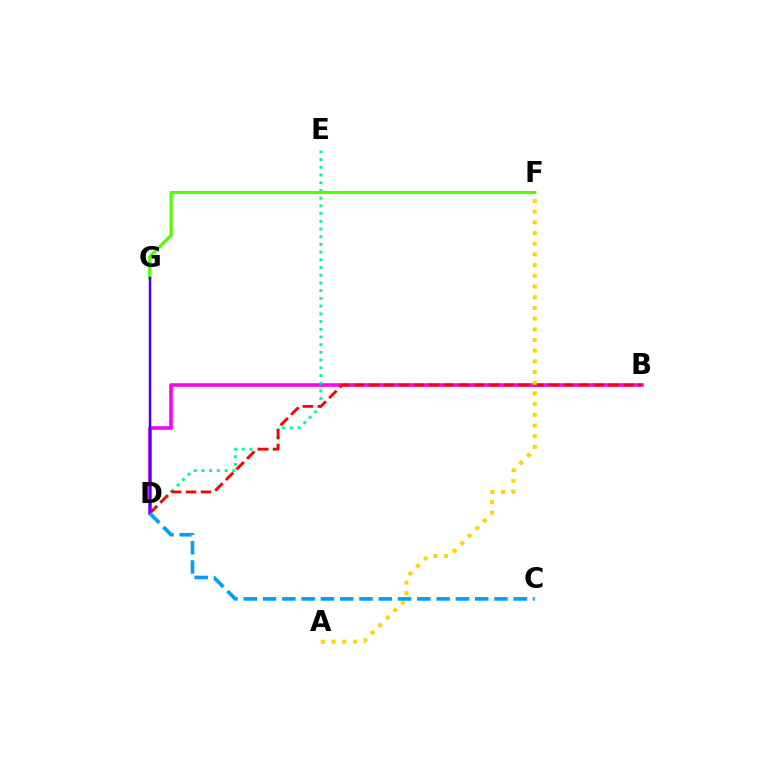{('B', 'D'): [{'color': '#ff00ed', 'line_style': 'solid', 'thickness': 2.59}, {'color': '#ff0000', 'line_style': 'dashed', 'thickness': 2.03}], ('D', 'E'): [{'color': '#00ff86', 'line_style': 'dotted', 'thickness': 2.1}], ('F', 'G'): [{'color': '#4fff00', 'line_style': 'solid', 'thickness': 2.27}], ('A', 'F'): [{'color': '#ffd500', 'line_style': 'dotted', 'thickness': 2.9}], ('D', 'G'): [{'color': '#3700ff', 'line_style': 'solid', 'thickness': 1.76}], ('C', 'D'): [{'color': '#009eff', 'line_style': 'dashed', 'thickness': 2.62}]}